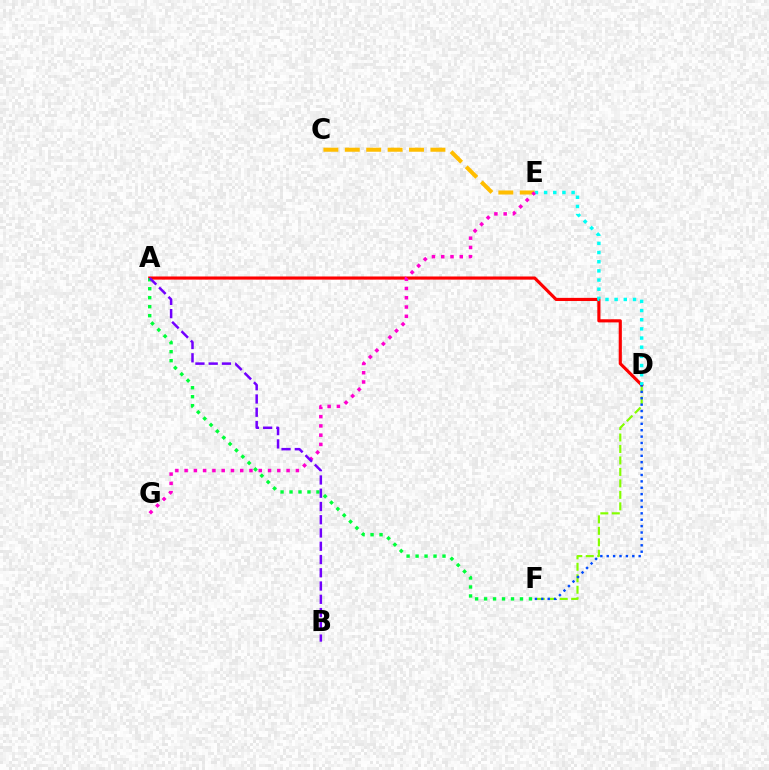{('A', 'D'): [{'color': '#ff0000', 'line_style': 'solid', 'thickness': 2.26}], ('C', 'E'): [{'color': '#ffbd00', 'line_style': 'dashed', 'thickness': 2.91}], ('D', 'E'): [{'color': '#00fff6', 'line_style': 'dotted', 'thickness': 2.49}], ('D', 'F'): [{'color': '#84ff00', 'line_style': 'dashed', 'thickness': 1.56}, {'color': '#004bff', 'line_style': 'dotted', 'thickness': 1.74}], ('A', 'F'): [{'color': '#00ff39', 'line_style': 'dotted', 'thickness': 2.44}], ('E', 'G'): [{'color': '#ff00cf', 'line_style': 'dotted', 'thickness': 2.52}], ('A', 'B'): [{'color': '#7200ff', 'line_style': 'dashed', 'thickness': 1.8}]}